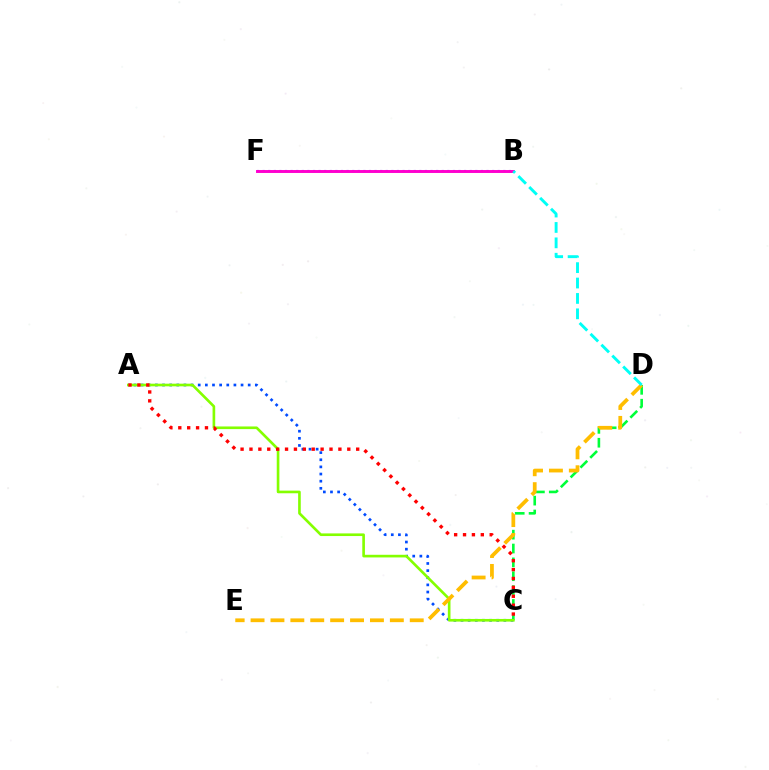{('C', 'D'): [{'color': '#00ff39', 'line_style': 'dashed', 'thickness': 1.88}], ('B', 'F'): [{'color': '#7200ff', 'line_style': 'dotted', 'thickness': 1.52}, {'color': '#ff00cf', 'line_style': 'solid', 'thickness': 2.11}], ('A', 'C'): [{'color': '#004bff', 'line_style': 'dotted', 'thickness': 1.94}, {'color': '#84ff00', 'line_style': 'solid', 'thickness': 1.9}, {'color': '#ff0000', 'line_style': 'dotted', 'thickness': 2.42}], ('D', 'E'): [{'color': '#ffbd00', 'line_style': 'dashed', 'thickness': 2.7}], ('B', 'D'): [{'color': '#00fff6', 'line_style': 'dashed', 'thickness': 2.09}]}